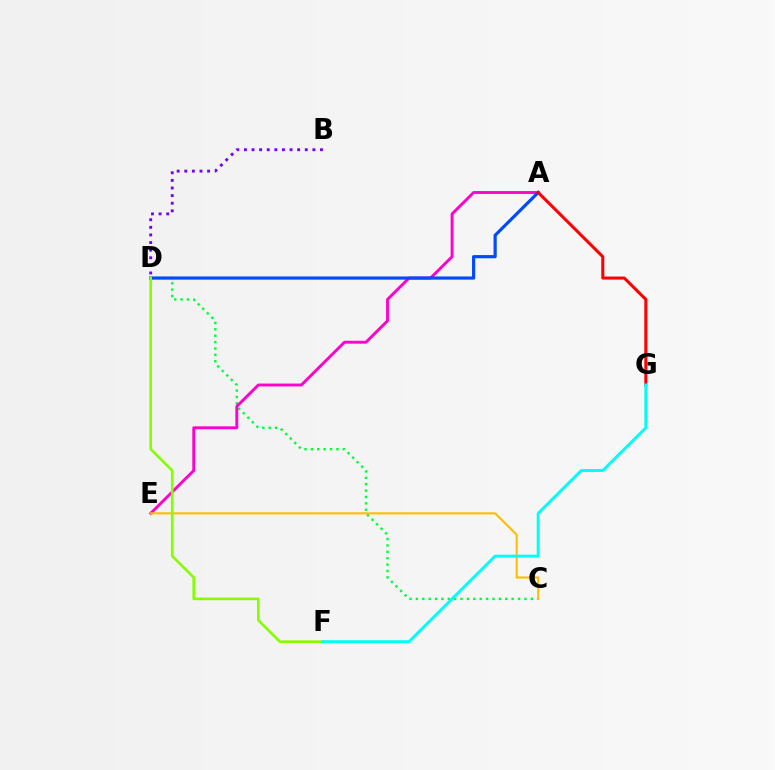{('C', 'D'): [{'color': '#00ff39', 'line_style': 'dotted', 'thickness': 1.73}], ('A', 'E'): [{'color': '#ff00cf', 'line_style': 'solid', 'thickness': 2.09}], ('B', 'D'): [{'color': '#7200ff', 'line_style': 'dotted', 'thickness': 2.07}], ('A', 'D'): [{'color': '#004bff', 'line_style': 'solid', 'thickness': 2.29}], ('C', 'E'): [{'color': '#ffbd00', 'line_style': 'solid', 'thickness': 1.5}], ('A', 'G'): [{'color': '#ff0000', 'line_style': 'solid', 'thickness': 2.19}], ('D', 'F'): [{'color': '#84ff00', 'line_style': 'solid', 'thickness': 1.88}], ('F', 'G'): [{'color': '#00fff6', 'line_style': 'solid', 'thickness': 2.13}]}